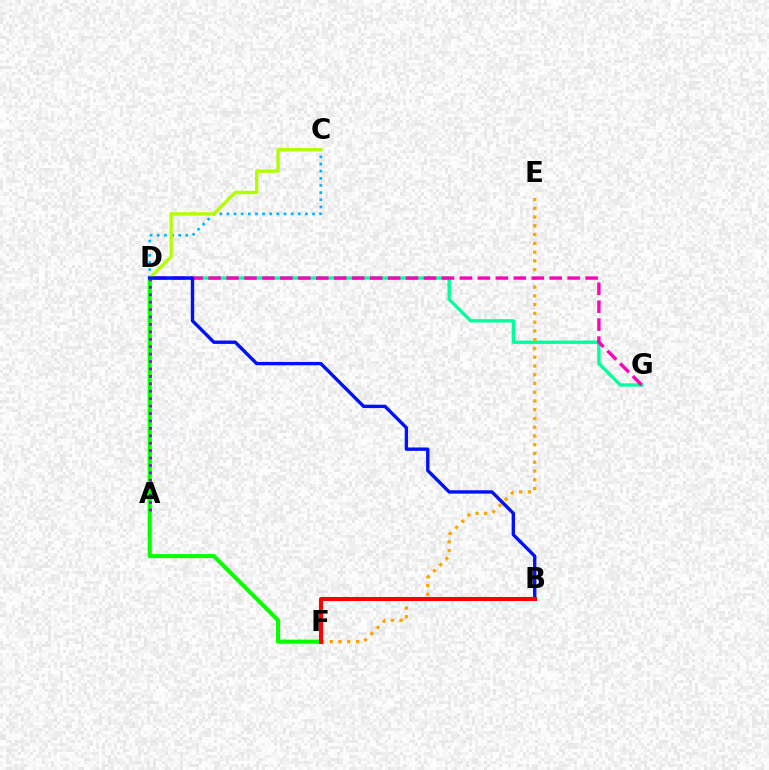{('D', 'F'): [{'color': '#08ff00', 'line_style': 'solid', 'thickness': 2.94}], ('D', 'G'): [{'color': '#00ff9d', 'line_style': 'solid', 'thickness': 2.4}, {'color': '#ff00bd', 'line_style': 'dashed', 'thickness': 2.44}], ('C', 'D'): [{'color': '#00b5ff', 'line_style': 'dotted', 'thickness': 1.94}, {'color': '#b3ff00', 'line_style': 'solid', 'thickness': 2.42}], ('A', 'D'): [{'color': '#9b00ff', 'line_style': 'dotted', 'thickness': 2.02}], ('E', 'F'): [{'color': '#ffa500', 'line_style': 'dotted', 'thickness': 2.38}], ('B', 'D'): [{'color': '#0010ff', 'line_style': 'solid', 'thickness': 2.43}], ('B', 'F'): [{'color': '#ff0000', 'line_style': 'solid', 'thickness': 2.92}]}